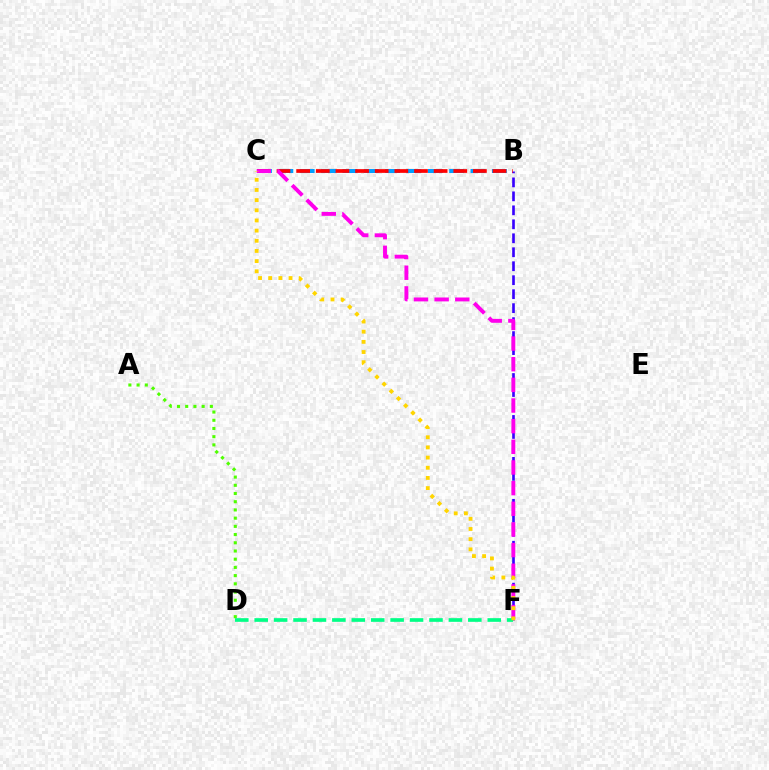{('B', 'C'): [{'color': '#009eff', 'line_style': 'dashed', 'thickness': 2.9}, {'color': '#ff0000', 'line_style': 'dashed', 'thickness': 2.67}], ('A', 'D'): [{'color': '#4fff00', 'line_style': 'dotted', 'thickness': 2.23}], ('B', 'F'): [{'color': '#3700ff', 'line_style': 'dashed', 'thickness': 1.9}], ('C', 'F'): [{'color': '#ff00ed', 'line_style': 'dashed', 'thickness': 2.81}, {'color': '#ffd500', 'line_style': 'dotted', 'thickness': 2.76}], ('D', 'F'): [{'color': '#00ff86', 'line_style': 'dashed', 'thickness': 2.64}]}